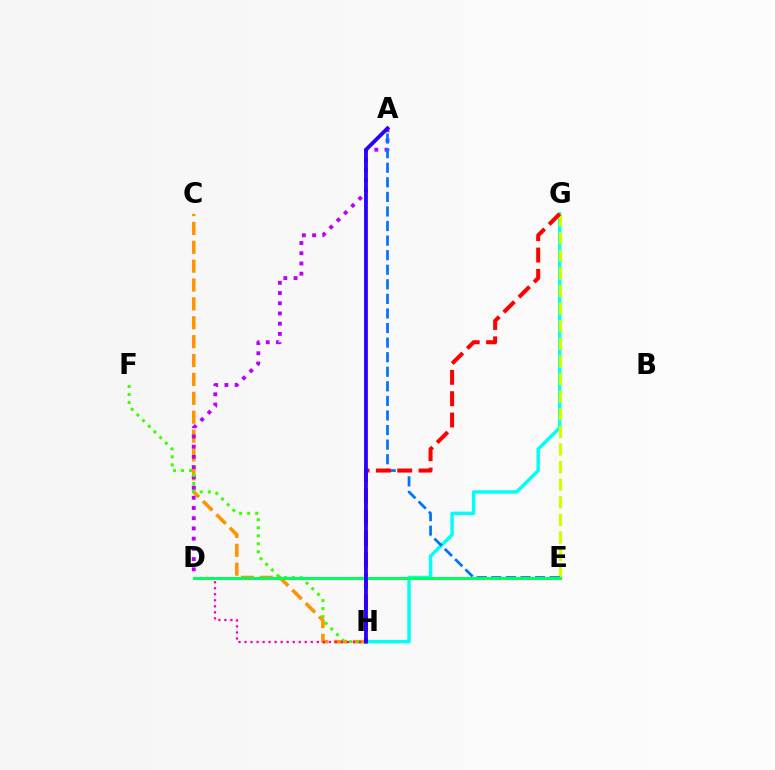{('C', 'H'): [{'color': '#ff9400', 'line_style': 'dashed', 'thickness': 2.56}], ('G', 'H'): [{'color': '#00fff6', 'line_style': 'solid', 'thickness': 2.47}, {'color': '#ff0000', 'line_style': 'dashed', 'thickness': 2.9}], ('A', 'D'): [{'color': '#b900ff', 'line_style': 'dotted', 'thickness': 2.78}], ('F', 'H'): [{'color': '#3dff00', 'line_style': 'dotted', 'thickness': 2.18}], ('D', 'H'): [{'color': '#ff00ac', 'line_style': 'dotted', 'thickness': 1.64}], ('E', 'G'): [{'color': '#d1ff00', 'line_style': 'dashed', 'thickness': 2.39}], ('A', 'E'): [{'color': '#0074ff', 'line_style': 'dashed', 'thickness': 1.98}], ('D', 'E'): [{'color': '#00ff5c', 'line_style': 'solid', 'thickness': 2.14}], ('A', 'H'): [{'color': '#2500ff', 'line_style': 'solid', 'thickness': 2.73}]}